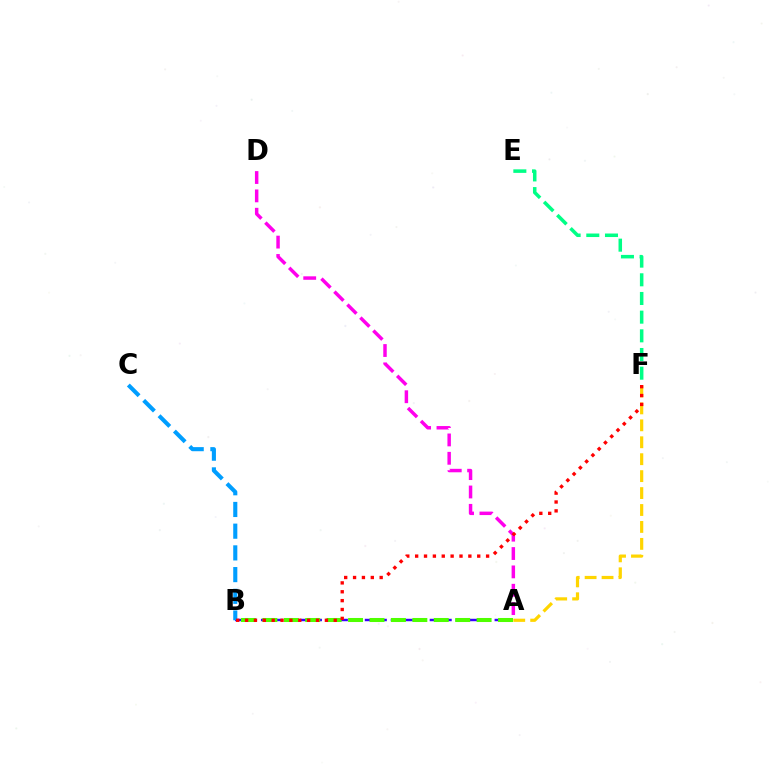{('A', 'B'): [{'color': '#3700ff', 'line_style': 'dashed', 'thickness': 1.76}, {'color': '#4fff00', 'line_style': 'dashed', 'thickness': 2.91}], ('A', 'D'): [{'color': '#ff00ed', 'line_style': 'dashed', 'thickness': 2.49}], ('B', 'C'): [{'color': '#009eff', 'line_style': 'dashed', 'thickness': 2.95}], ('A', 'F'): [{'color': '#ffd500', 'line_style': 'dashed', 'thickness': 2.3}], ('E', 'F'): [{'color': '#00ff86', 'line_style': 'dashed', 'thickness': 2.54}], ('B', 'F'): [{'color': '#ff0000', 'line_style': 'dotted', 'thickness': 2.41}]}